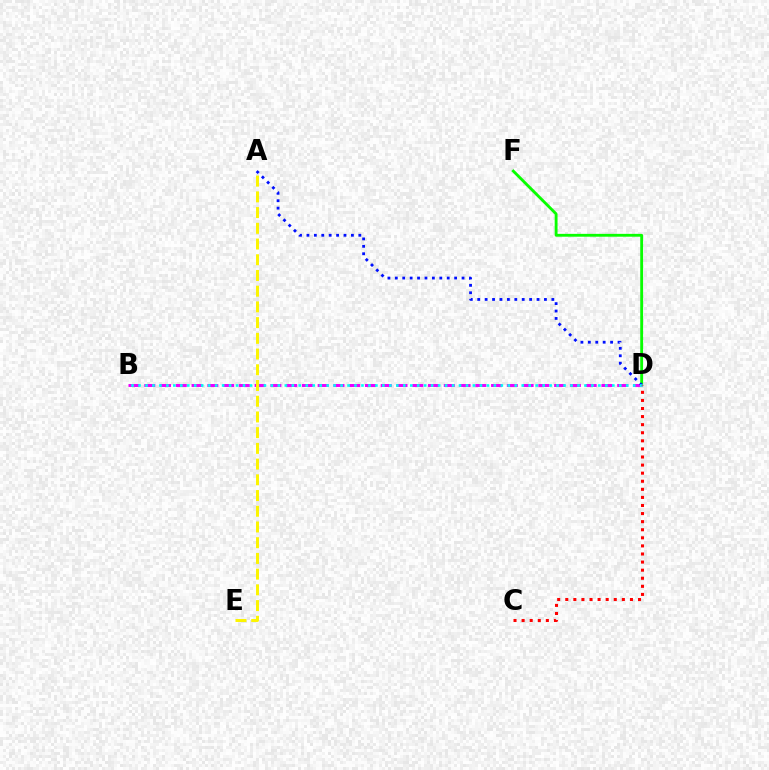{('D', 'F'): [{'color': '#08ff00', 'line_style': 'solid', 'thickness': 2.05}], ('B', 'D'): [{'color': '#ee00ff', 'line_style': 'dashed', 'thickness': 2.14}, {'color': '#00fff6', 'line_style': 'dotted', 'thickness': 1.89}], ('A', 'D'): [{'color': '#0010ff', 'line_style': 'dotted', 'thickness': 2.01}], ('C', 'D'): [{'color': '#ff0000', 'line_style': 'dotted', 'thickness': 2.2}], ('A', 'E'): [{'color': '#fcf500', 'line_style': 'dashed', 'thickness': 2.14}]}